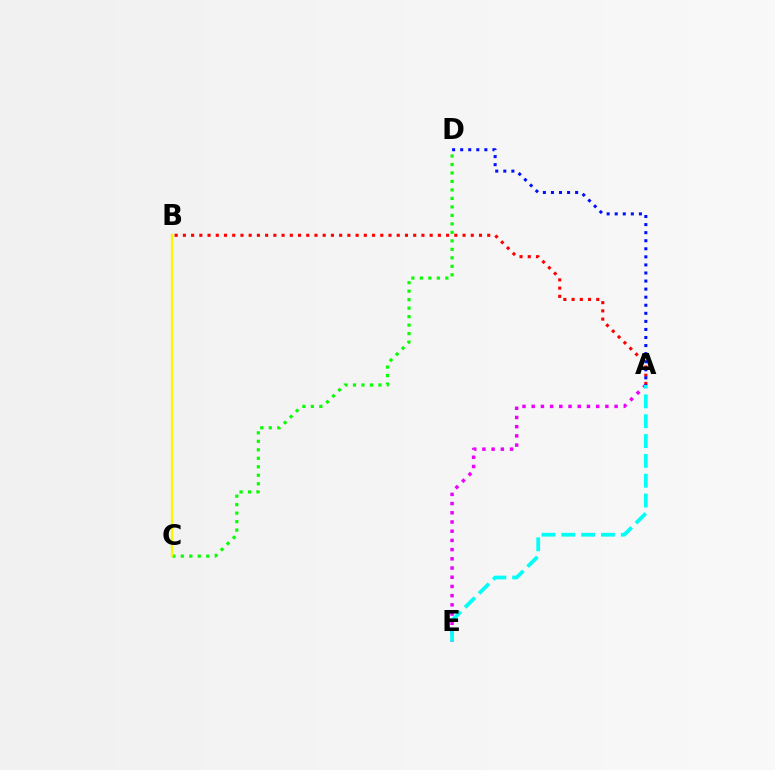{('A', 'B'): [{'color': '#ff0000', 'line_style': 'dotted', 'thickness': 2.23}], ('A', 'E'): [{'color': '#ee00ff', 'line_style': 'dotted', 'thickness': 2.5}, {'color': '#00fff6', 'line_style': 'dashed', 'thickness': 2.69}], ('A', 'D'): [{'color': '#0010ff', 'line_style': 'dotted', 'thickness': 2.19}], ('C', 'D'): [{'color': '#08ff00', 'line_style': 'dotted', 'thickness': 2.31}], ('B', 'C'): [{'color': '#fcf500', 'line_style': 'solid', 'thickness': 1.64}]}